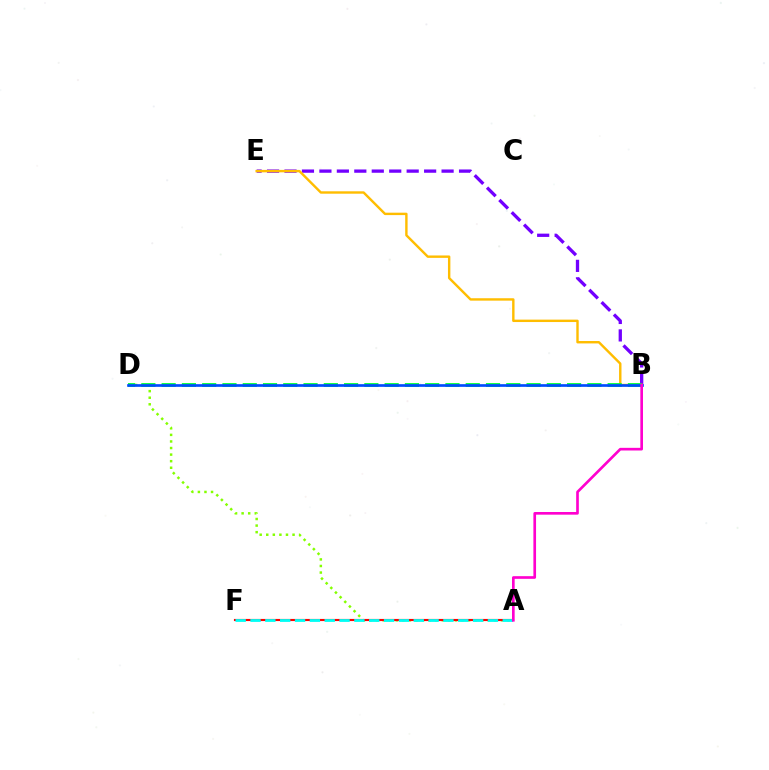{('A', 'D'): [{'color': '#84ff00', 'line_style': 'dotted', 'thickness': 1.79}], ('B', 'E'): [{'color': '#7200ff', 'line_style': 'dashed', 'thickness': 2.37}, {'color': '#ffbd00', 'line_style': 'solid', 'thickness': 1.73}], ('B', 'D'): [{'color': '#00ff39', 'line_style': 'dashed', 'thickness': 2.75}, {'color': '#004bff', 'line_style': 'solid', 'thickness': 1.92}], ('A', 'F'): [{'color': '#ff0000', 'line_style': 'solid', 'thickness': 1.54}, {'color': '#00fff6', 'line_style': 'dashed', 'thickness': 2.02}], ('A', 'B'): [{'color': '#ff00cf', 'line_style': 'solid', 'thickness': 1.92}]}